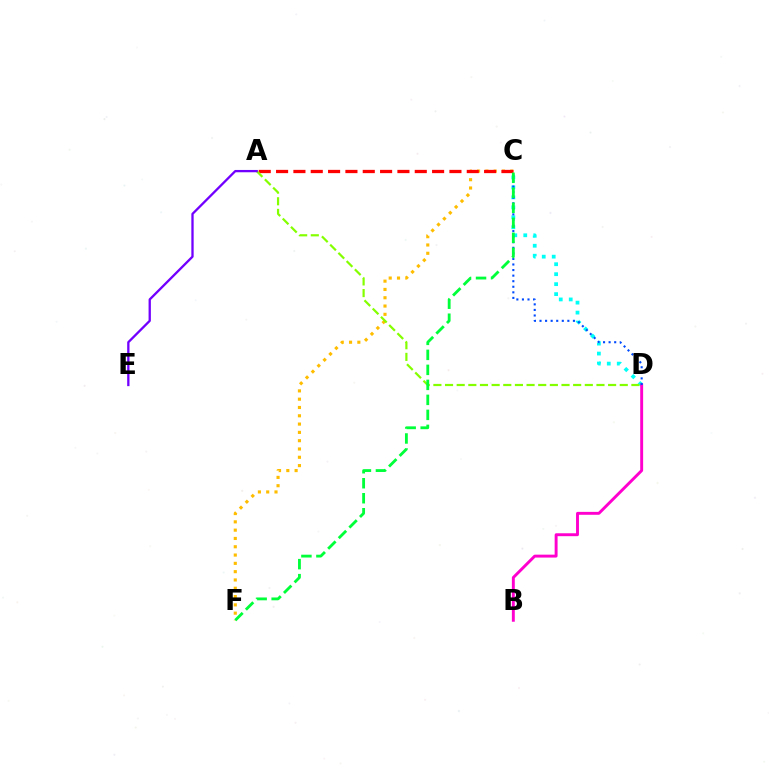{('C', 'F'): [{'color': '#ffbd00', 'line_style': 'dotted', 'thickness': 2.26}, {'color': '#00ff39', 'line_style': 'dashed', 'thickness': 2.04}], ('A', 'C'): [{'color': '#ff0000', 'line_style': 'dashed', 'thickness': 2.36}], ('C', 'D'): [{'color': '#00fff6', 'line_style': 'dotted', 'thickness': 2.71}, {'color': '#004bff', 'line_style': 'dotted', 'thickness': 1.51}], ('A', 'D'): [{'color': '#84ff00', 'line_style': 'dashed', 'thickness': 1.58}], ('B', 'D'): [{'color': '#ff00cf', 'line_style': 'solid', 'thickness': 2.1}], ('A', 'E'): [{'color': '#7200ff', 'line_style': 'solid', 'thickness': 1.66}]}